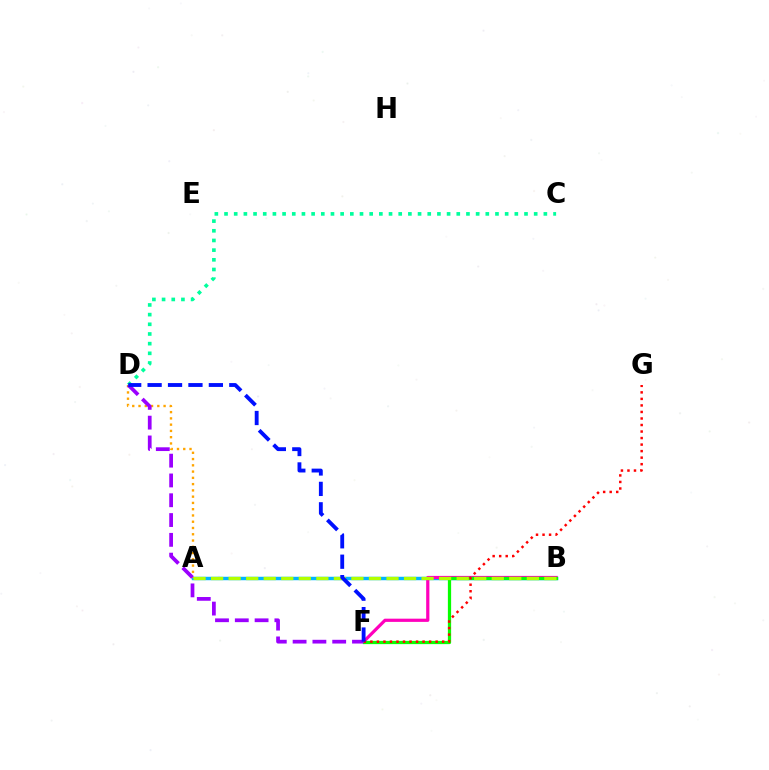{('C', 'D'): [{'color': '#00ff9d', 'line_style': 'dotted', 'thickness': 2.63}], ('A', 'B'): [{'color': '#00b5ff', 'line_style': 'solid', 'thickness': 2.48}, {'color': '#b3ff00', 'line_style': 'dashed', 'thickness': 2.38}], ('B', 'F'): [{'color': '#ff00bd', 'line_style': 'solid', 'thickness': 2.31}, {'color': '#08ff00', 'line_style': 'solid', 'thickness': 2.34}], ('A', 'D'): [{'color': '#ffa500', 'line_style': 'dotted', 'thickness': 1.7}], ('F', 'G'): [{'color': '#ff0000', 'line_style': 'dotted', 'thickness': 1.77}], ('D', 'F'): [{'color': '#9b00ff', 'line_style': 'dashed', 'thickness': 2.69}, {'color': '#0010ff', 'line_style': 'dashed', 'thickness': 2.77}]}